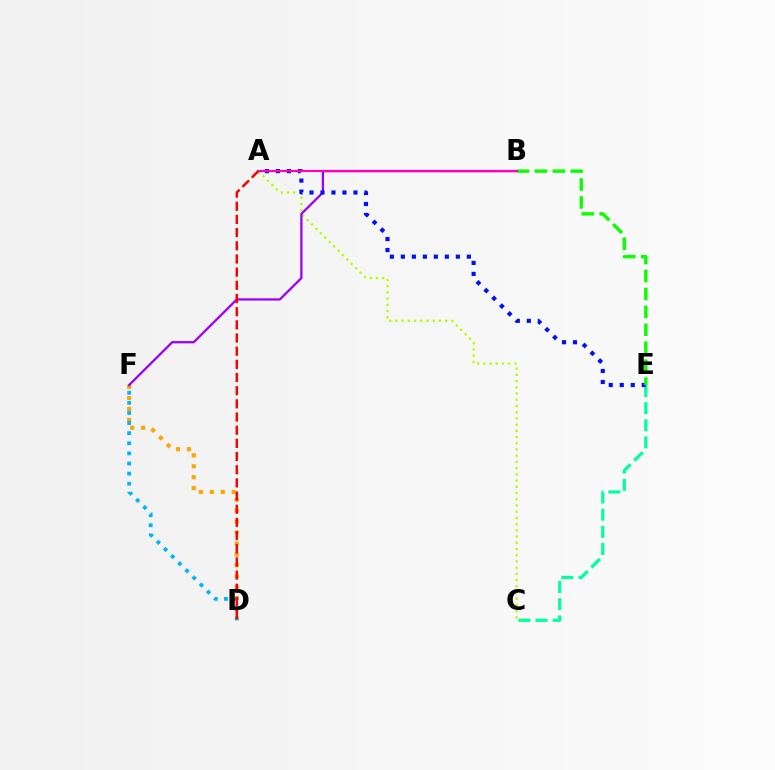{('D', 'F'): [{'color': '#ffa500', 'line_style': 'dotted', 'thickness': 2.97}, {'color': '#00b5ff', 'line_style': 'dotted', 'thickness': 2.75}], ('C', 'E'): [{'color': '#00ff9d', 'line_style': 'dashed', 'thickness': 2.33}], ('A', 'C'): [{'color': '#b3ff00', 'line_style': 'dotted', 'thickness': 1.69}], ('B', 'F'): [{'color': '#9b00ff', 'line_style': 'solid', 'thickness': 1.64}], ('A', 'E'): [{'color': '#0010ff', 'line_style': 'dotted', 'thickness': 2.99}], ('B', 'E'): [{'color': '#08ff00', 'line_style': 'dashed', 'thickness': 2.44}], ('A', 'B'): [{'color': '#ff00bd', 'line_style': 'solid', 'thickness': 1.56}], ('A', 'D'): [{'color': '#ff0000', 'line_style': 'dashed', 'thickness': 1.79}]}